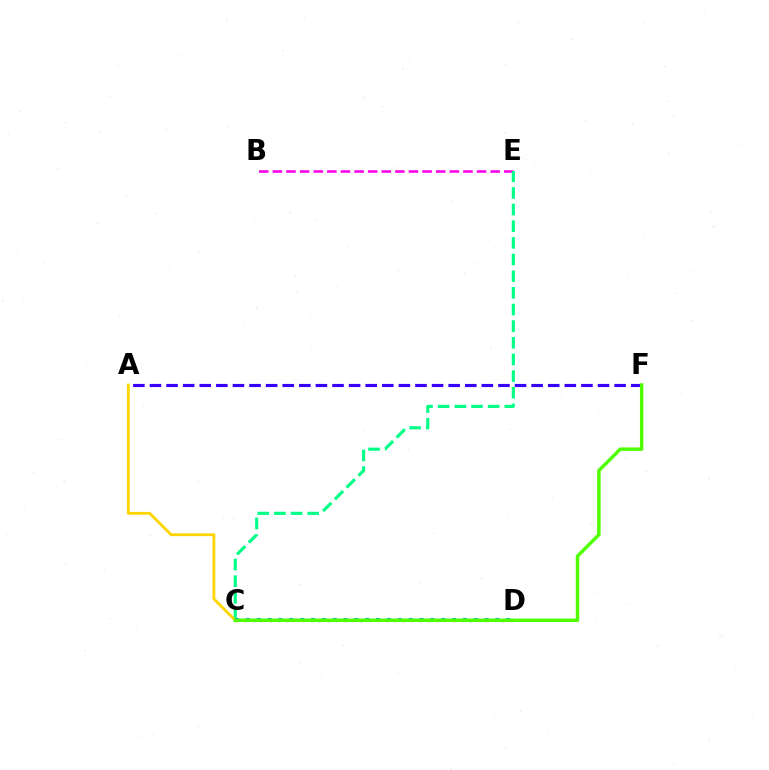{('B', 'E'): [{'color': '#ff00ed', 'line_style': 'dashed', 'thickness': 1.85}], ('C', 'E'): [{'color': '#00ff86', 'line_style': 'dashed', 'thickness': 2.26}], ('A', 'C'): [{'color': '#ffd500', 'line_style': 'solid', 'thickness': 2.05}], ('C', 'D'): [{'color': '#ff0000', 'line_style': 'dotted', 'thickness': 2.26}, {'color': '#009eff', 'line_style': 'dotted', 'thickness': 2.95}], ('A', 'F'): [{'color': '#3700ff', 'line_style': 'dashed', 'thickness': 2.25}], ('C', 'F'): [{'color': '#4fff00', 'line_style': 'solid', 'thickness': 2.49}]}